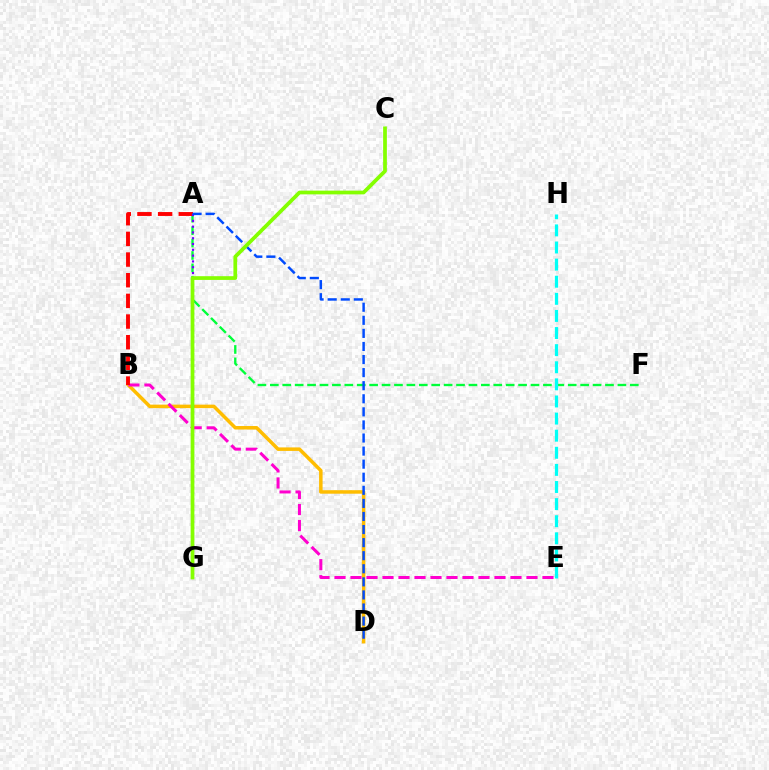{('A', 'F'): [{'color': '#00ff39', 'line_style': 'dashed', 'thickness': 1.69}], ('B', 'D'): [{'color': '#ffbd00', 'line_style': 'solid', 'thickness': 2.53}], ('B', 'E'): [{'color': '#ff00cf', 'line_style': 'dashed', 'thickness': 2.17}], ('A', 'B'): [{'color': '#ff0000', 'line_style': 'dashed', 'thickness': 2.81}], ('A', 'G'): [{'color': '#7200ff', 'line_style': 'dotted', 'thickness': 1.57}], ('E', 'H'): [{'color': '#00fff6', 'line_style': 'dashed', 'thickness': 2.32}], ('A', 'D'): [{'color': '#004bff', 'line_style': 'dashed', 'thickness': 1.78}], ('C', 'G'): [{'color': '#84ff00', 'line_style': 'solid', 'thickness': 2.69}]}